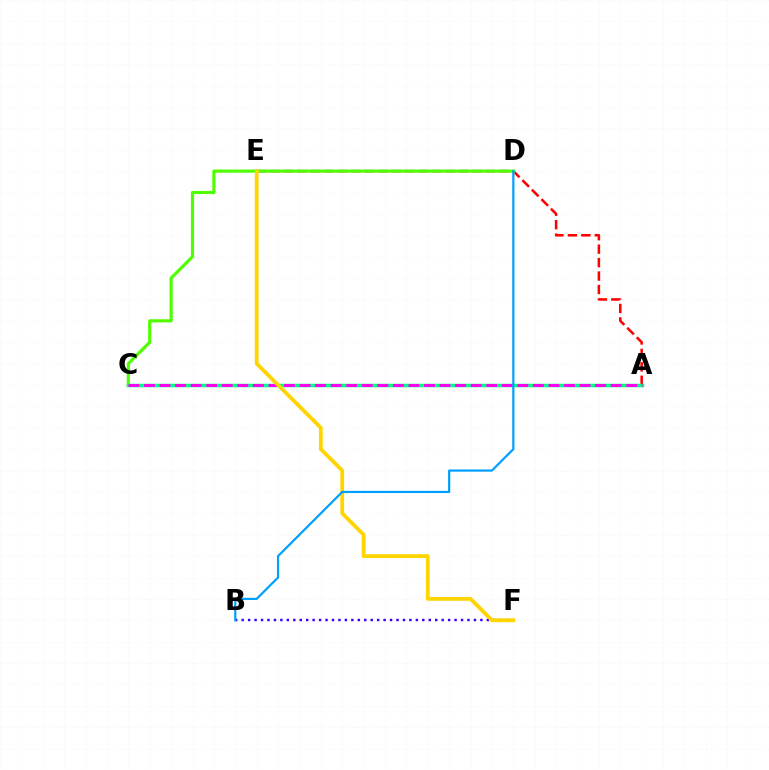{('A', 'E'): [{'color': '#ff0000', 'line_style': 'dashed', 'thickness': 1.83}], ('B', 'F'): [{'color': '#3700ff', 'line_style': 'dotted', 'thickness': 1.75}], ('C', 'D'): [{'color': '#4fff00', 'line_style': 'solid', 'thickness': 2.27}], ('A', 'C'): [{'color': '#00ff86', 'line_style': 'solid', 'thickness': 2.52}, {'color': '#ff00ed', 'line_style': 'dashed', 'thickness': 2.11}], ('E', 'F'): [{'color': '#ffd500', 'line_style': 'solid', 'thickness': 2.73}], ('B', 'D'): [{'color': '#009eff', 'line_style': 'solid', 'thickness': 1.58}]}